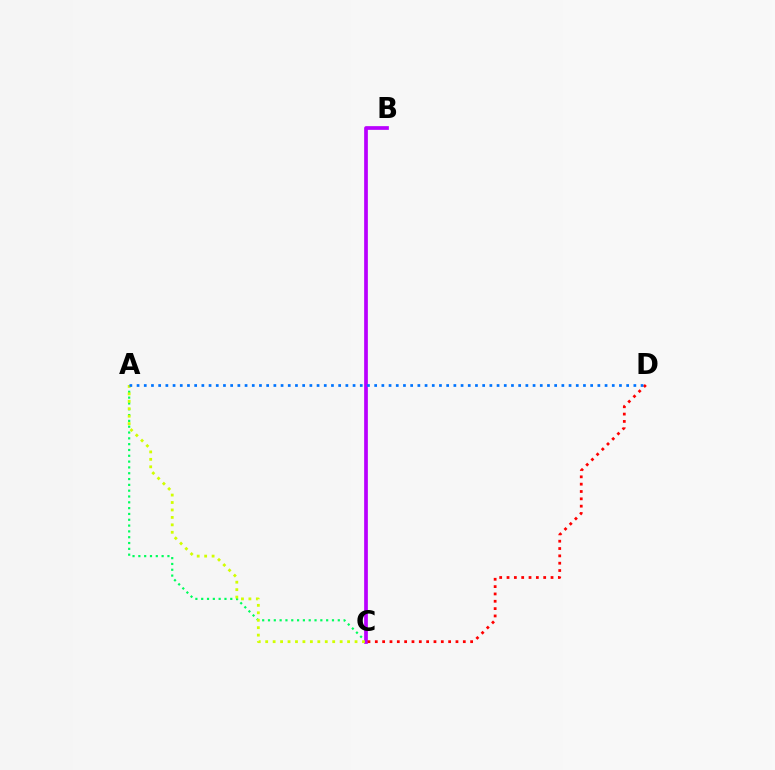{('A', 'C'): [{'color': '#00ff5c', 'line_style': 'dotted', 'thickness': 1.58}, {'color': '#d1ff00', 'line_style': 'dotted', 'thickness': 2.02}], ('B', 'C'): [{'color': '#b900ff', 'line_style': 'solid', 'thickness': 2.67}], ('C', 'D'): [{'color': '#ff0000', 'line_style': 'dotted', 'thickness': 1.99}], ('A', 'D'): [{'color': '#0074ff', 'line_style': 'dotted', 'thickness': 1.96}]}